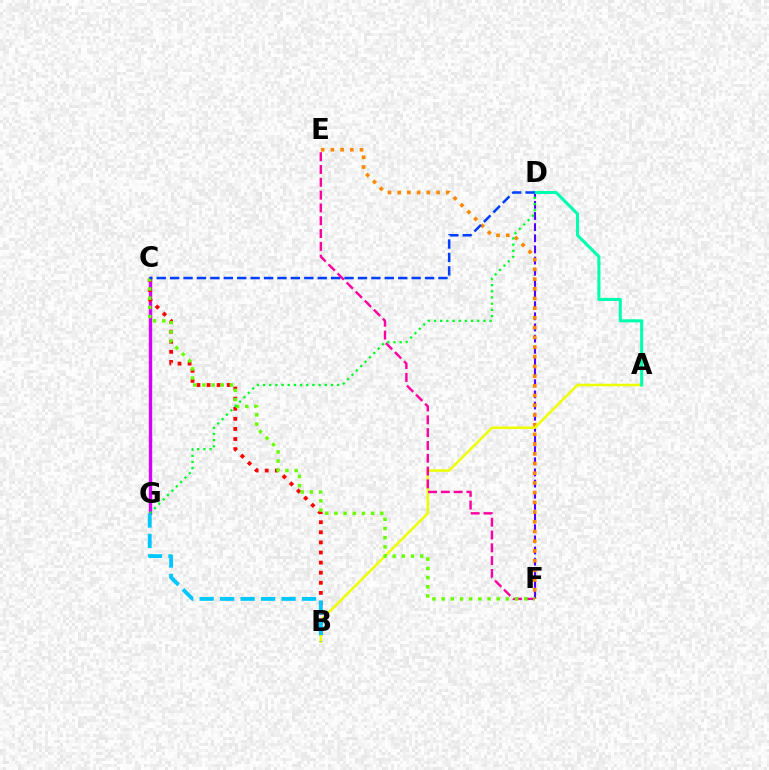{('D', 'F'): [{'color': '#4f00ff', 'line_style': 'dashed', 'thickness': 1.51}], ('C', 'G'): [{'color': '#d600ff', 'line_style': 'solid', 'thickness': 2.45}], ('B', 'C'): [{'color': '#ff0000', 'line_style': 'dotted', 'thickness': 2.74}], ('E', 'F'): [{'color': '#ff8800', 'line_style': 'dotted', 'thickness': 2.64}, {'color': '#ff00a0', 'line_style': 'dashed', 'thickness': 1.74}], ('A', 'B'): [{'color': '#eeff00', 'line_style': 'solid', 'thickness': 1.81}], ('A', 'D'): [{'color': '#00ffaf', 'line_style': 'solid', 'thickness': 2.2}], ('B', 'G'): [{'color': '#00c7ff', 'line_style': 'dashed', 'thickness': 2.78}], ('C', 'F'): [{'color': '#66ff00', 'line_style': 'dotted', 'thickness': 2.49}], ('D', 'G'): [{'color': '#00ff27', 'line_style': 'dotted', 'thickness': 1.68}], ('C', 'D'): [{'color': '#003fff', 'line_style': 'dashed', 'thickness': 1.82}]}